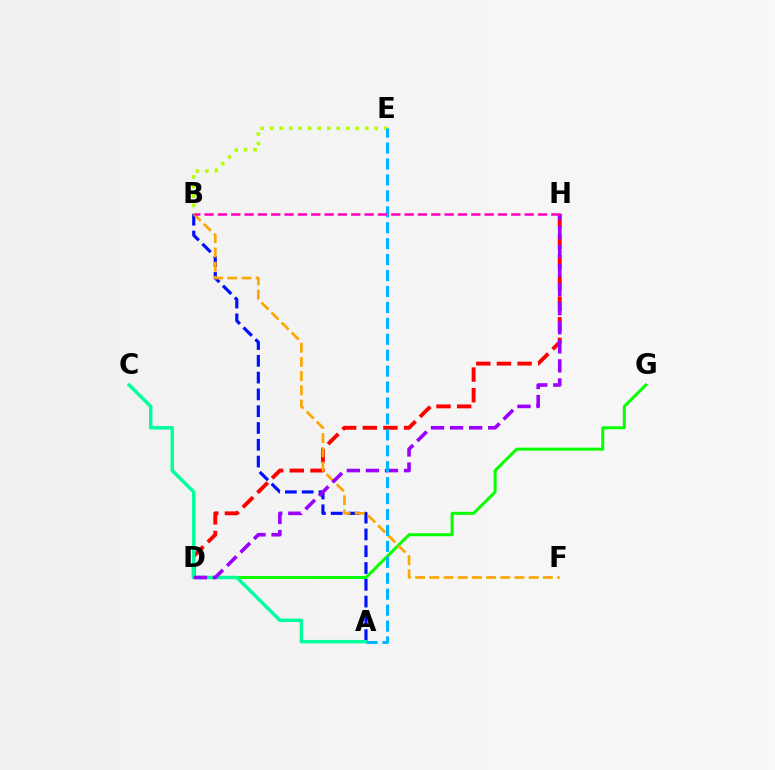{('D', 'H'): [{'color': '#ff0000', 'line_style': 'dashed', 'thickness': 2.8}, {'color': '#9b00ff', 'line_style': 'dashed', 'thickness': 2.59}], ('D', 'G'): [{'color': '#08ff00', 'line_style': 'solid', 'thickness': 2.16}], ('B', 'E'): [{'color': '#b3ff00', 'line_style': 'dotted', 'thickness': 2.58}], ('A', 'B'): [{'color': '#0010ff', 'line_style': 'dashed', 'thickness': 2.28}], ('A', 'C'): [{'color': '#00ff9d', 'line_style': 'solid', 'thickness': 2.48}], ('B', 'F'): [{'color': '#ffa500', 'line_style': 'dashed', 'thickness': 1.93}], ('A', 'E'): [{'color': '#00b5ff', 'line_style': 'dashed', 'thickness': 2.16}], ('B', 'H'): [{'color': '#ff00bd', 'line_style': 'dashed', 'thickness': 1.81}]}